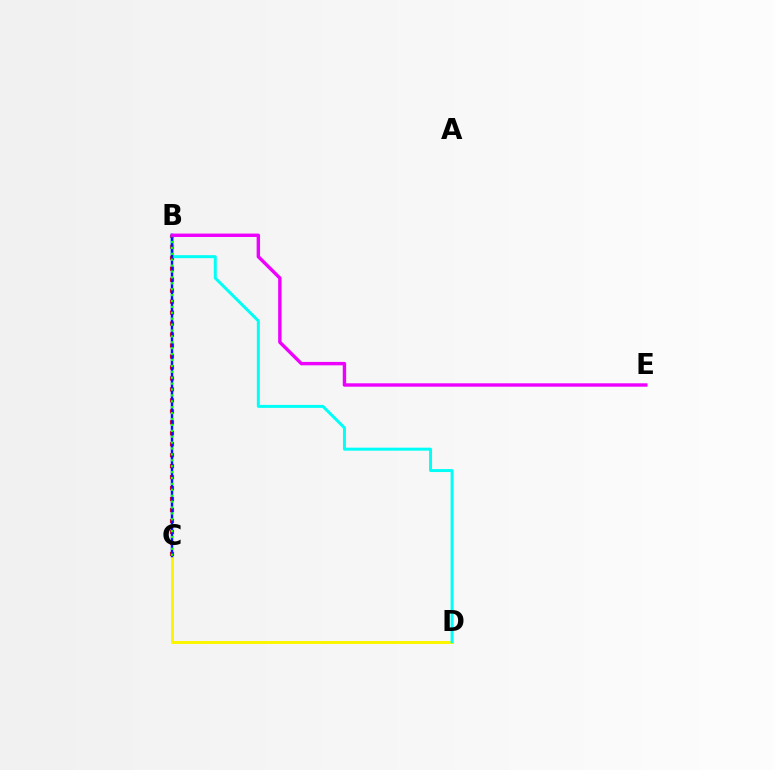{('C', 'D'): [{'color': '#fcf500', 'line_style': 'solid', 'thickness': 2.14}], ('B', 'C'): [{'color': '#ff0000', 'line_style': 'dotted', 'thickness': 2.98}, {'color': '#0010ff', 'line_style': 'solid', 'thickness': 1.76}, {'color': '#08ff00', 'line_style': 'dotted', 'thickness': 1.6}], ('B', 'D'): [{'color': '#00fff6', 'line_style': 'solid', 'thickness': 2.14}], ('B', 'E'): [{'color': '#ee00ff', 'line_style': 'solid', 'thickness': 2.45}]}